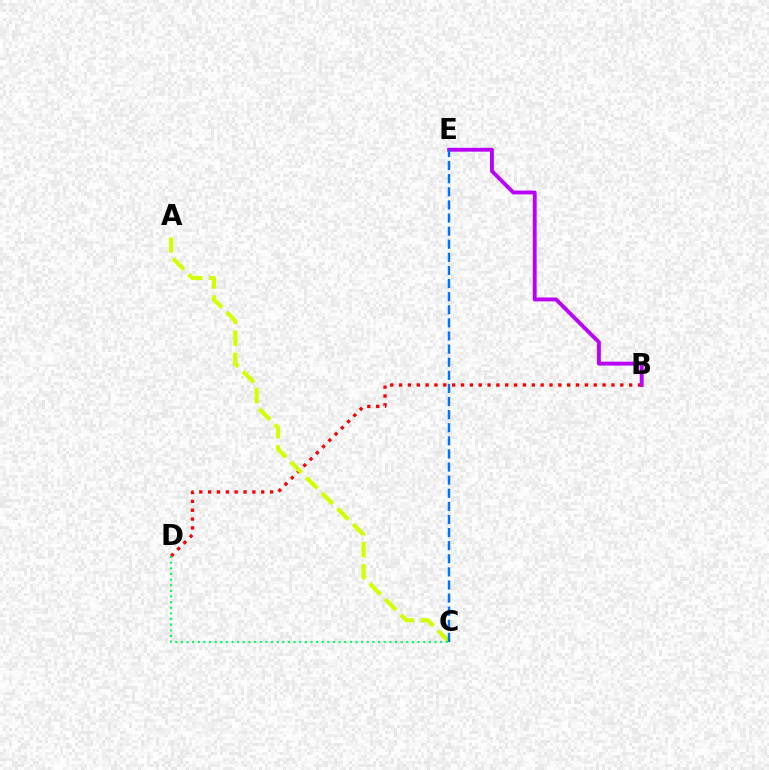{('B', 'D'): [{'color': '#ff0000', 'line_style': 'dotted', 'thickness': 2.4}], ('A', 'C'): [{'color': '#d1ff00', 'line_style': 'dashed', 'thickness': 3.0}], ('C', 'D'): [{'color': '#00ff5c', 'line_style': 'dotted', 'thickness': 1.53}], ('B', 'E'): [{'color': '#b900ff', 'line_style': 'solid', 'thickness': 2.78}], ('C', 'E'): [{'color': '#0074ff', 'line_style': 'dashed', 'thickness': 1.78}]}